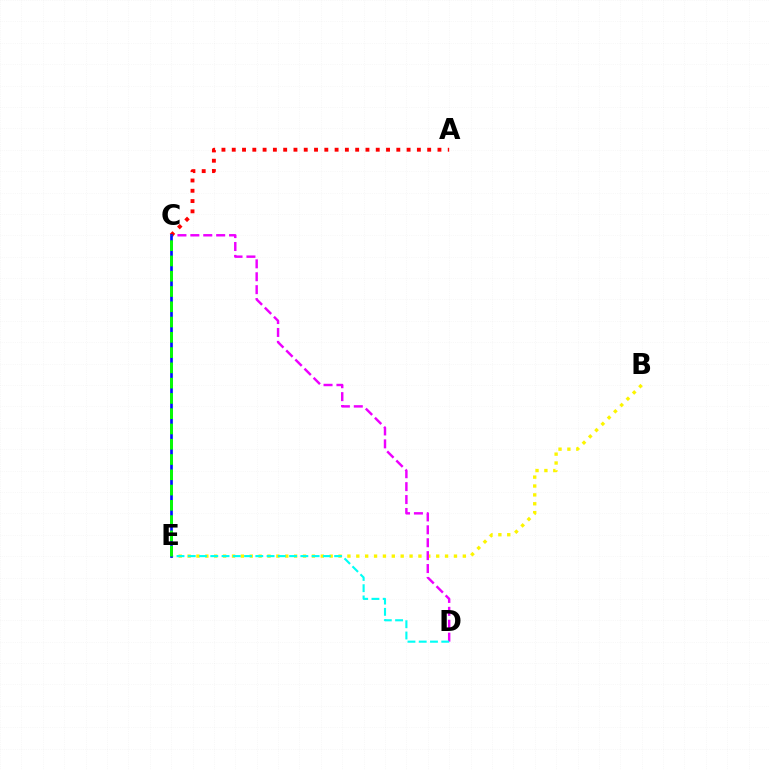{('B', 'E'): [{'color': '#fcf500', 'line_style': 'dotted', 'thickness': 2.41}], ('C', 'D'): [{'color': '#ee00ff', 'line_style': 'dashed', 'thickness': 1.75}], ('A', 'C'): [{'color': '#ff0000', 'line_style': 'dotted', 'thickness': 2.79}], ('D', 'E'): [{'color': '#00fff6', 'line_style': 'dashed', 'thickness': 1.53}], ('C', 'E'): [{'color': '#0010ff', 'line_style': 'solid', 'thickness': 1.93}, {'color': '#08ff00', 'line_style': 'dashed', 'thickness': 2.08}]}